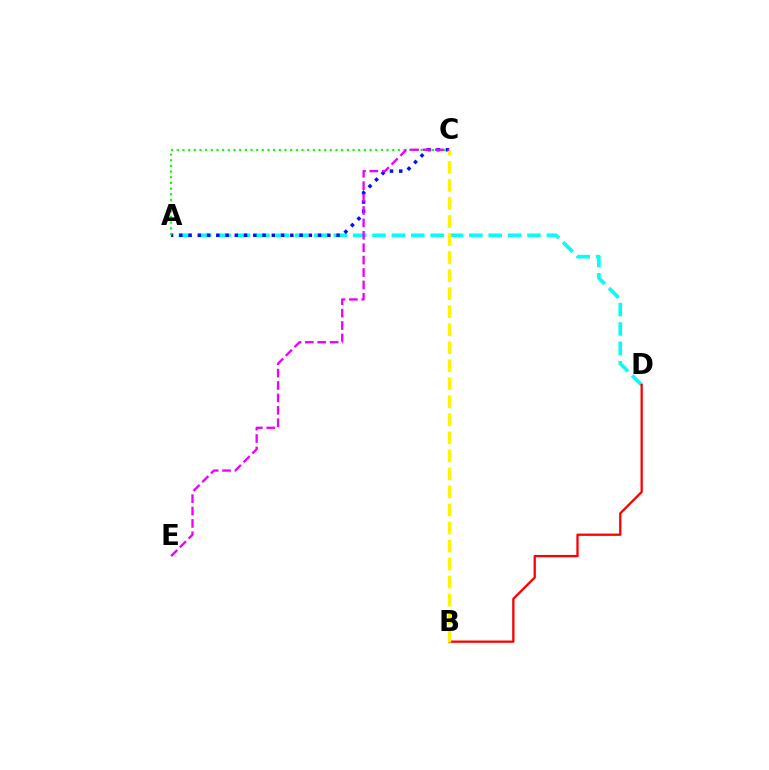{('A', 'D'): [{'color': '#00fff6', 'line_style': 'dashed', 'thickness': 2.63}], ('B', 'D'): [{'color': '#ff0000', 'line_style': 'solid', 'thickness': 1.66}], ('A', 'C'): [{'color': '#0010ff', 'line_style': 'dotted', 'thickness': 2.51}, {'color': '#08ff00', 'line_style': 'dotted', 'thickness': 1.54}], ('B', 'C'): [{'color': '#fcf500', 'line_style': 'dashed', 'thickness': 2.45}], ('C', 'E'): [{'color': '#ee00ff', 'line_style': 'dashed', 'thickness': 1.68}]}